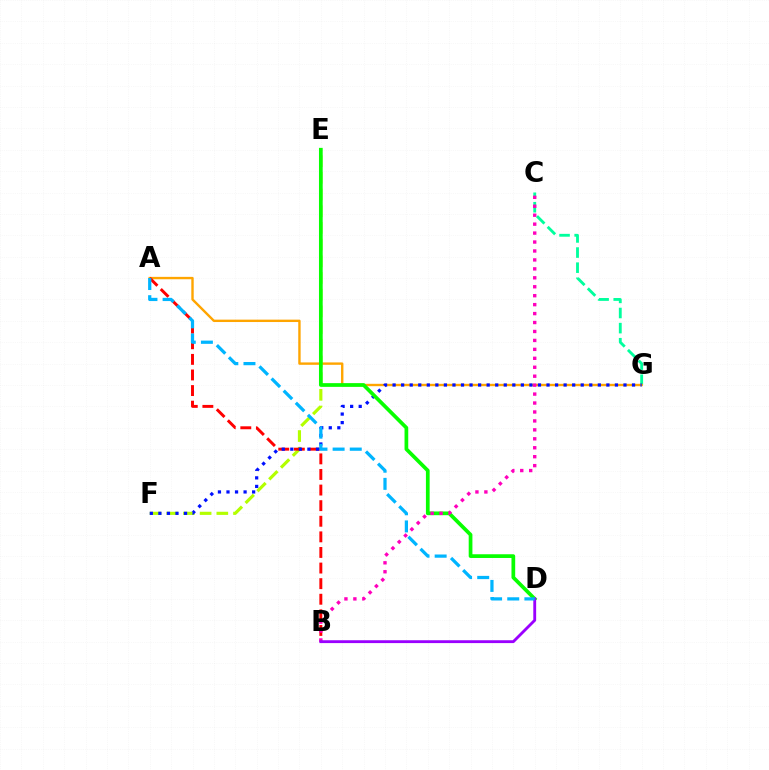{('C', 'G'): [{'color': '#00ff9d', 'line_style': 'dashed', 'thickness': 2.05}], ('A', 'G'): [{'color': '#ffa500', 'line_style': 'solid', 'thickness': 1.72}], ('E', 'F'): [{'color': '#b3ff00', 'line_style': 'dashed', 'thickness': 2.27}], ('A', 'B'): [{'color': '#ff0000', 'line_style': 'dashed', 'thickness': 2.12}], ('F', 'G'): [{'color': '#0010ff', 'line_style': 'dotted', 'thickness': 2.32}], ('D', 'E'): [{'color': '#08ff00', 'line_style': 'solid', 'thickness': 2.68}], ('B', 'C'): [{'color': '#ff00bd', 'line_style': 'dotted', 'thickness': 2.43}], ('B', 'D'): [{'color': '#9b00ff', 'line_style': 'solid', 'thickness': 2.05}], ('A', 'D'): [{'color': '#00b5ff', 'line_style': 'dashed', 'thickness': 2.33}]}